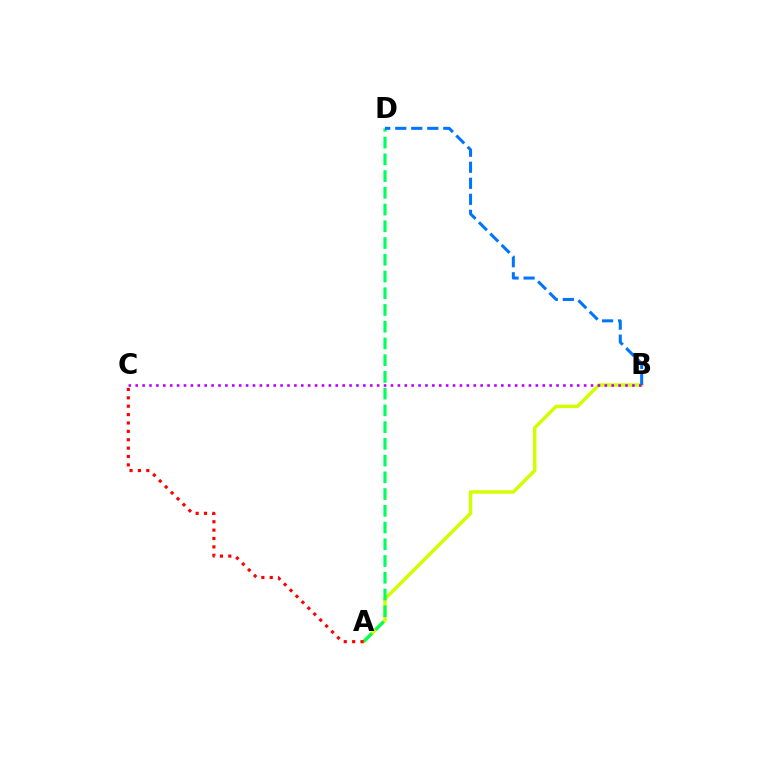{('A', 'B'): [{'color': '#d1ff00', 'line_style': 'solid', 'thickness': 2.5}], ('A', 'D'): [{'color': '#00ff5c', 'line_style': 'dashed', 'thickness': 2.27}], ('B', 'D'): [{'color': '#0074ff', 'line_style': 'dashed', 'thickness': 2.18}], ('A', 'C'): [{'color': '#ff0000', 'line_style': 'dotted', 'thickness': 2.28}], ('B', 'C'): [{'color': '#b900ff', 'line_style': 'dotted', 'thickness': 1.87}]}